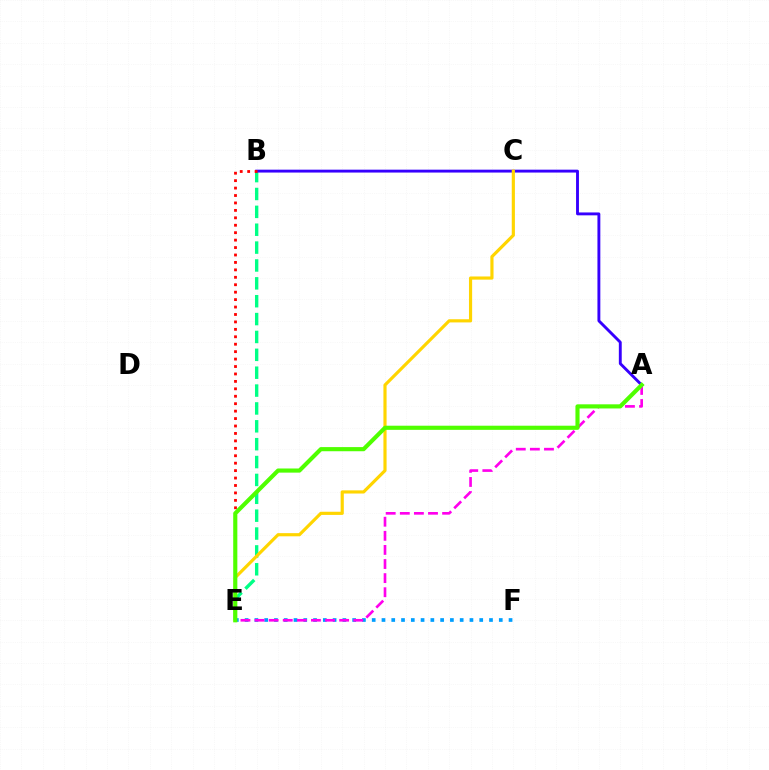{('E', 'F'): [{'color': '#009eff', 'line_style': 'dotted', 'thickness': 2.66}], ('B', 'E'): [{'color': '#00ff86', 'line_style': 'dashed', 'thickness': 2.43}, {'color': '#ff0000', 'line_style': 'dotted', 'thickness': 2.02}], ('A', 'B'): [{'color': '#3700ff', 'line_style': 'solid', 'thickness': 2.08}], ('C', 'E'): [{'color': '#ffd500', 'line_style': 'solid', 'thickness': 2.28}], ('A', 'E'): [{'color': '#ff00ed', 'line_style': 'dashed', 'thickness': 1.92}, {'color': '#4fff00', 'line_style': 'solid', 'thickness': 2.98}]}